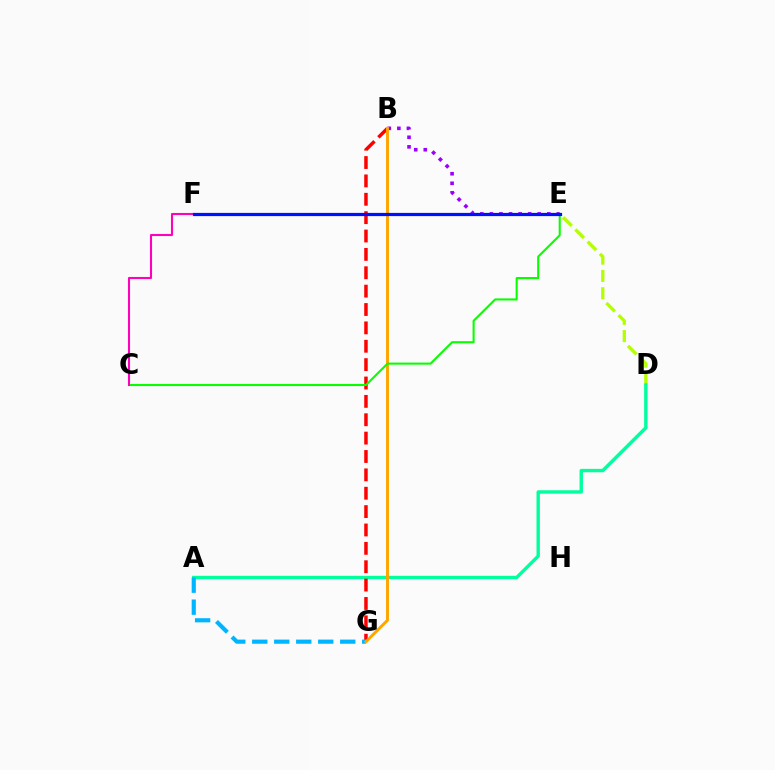{('D', 'E'): [{'color': '#b3ff00', 'line_style': 'dashed', 'thickness': 2.35}], ('B', 'E'): [{'color': '#9b00ff', 'line_style': 'dotted', 'thickness': 2.6}], ('A', 'D'): [{'color': '#00ff9d', 'line_style': 'solid', 'thickness': 2.43}], ('B', 'G'): [{'color': '#ff0000', 'line_style': 'dashed', 'thickness': 2.5}, {'color': '#ffa500', 'line_style': 'solid', 'thickness': 2.11}], ('A', 'G'): [{'color': '#00b5ff', 'line_style': 'dashed', 'thickness': 2.99}], ('C', 'E'): [{'color': '#08ff00', 'line_style': 'solid', 'thickness': 1.5}], ('C', 'F'): [{'color': '#ff00bd', 'line_style': 'solid', 'thickness': 1.5}], ('E', 'F'): [{'color': '#0010ff', 'line_style': 'solid', 'thickness': 2.31}]}